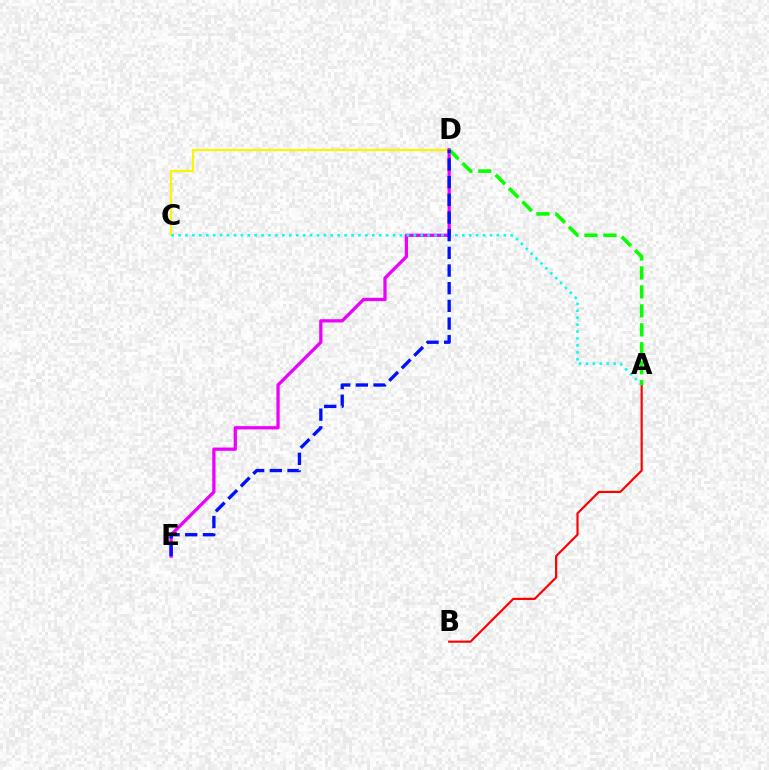{('C', 'D'): [{'color': '#fcf500', 'line_style': 'solid', 'thickness': 1.6}], ('D', 'E'): [{'color': '#ee00ff', 'line_style': 'solid', 'thickness': 2.36}, {'color': '#0010ff', 'line_style': 'dashed', 'thickness': 2.4}], ('A', 'B'): [{'color': '#ff0000', 'line_style': 'solid', 'thickness': 1.56}], ('A', 'C'): [{'color': '#00fff6', 'line_style': 'dotted', 'thickness': 1.88}], ('A', 'D'): [{'color': '#08ff00', 'line_style': 'dashed', 'thickness': 2.58}]}